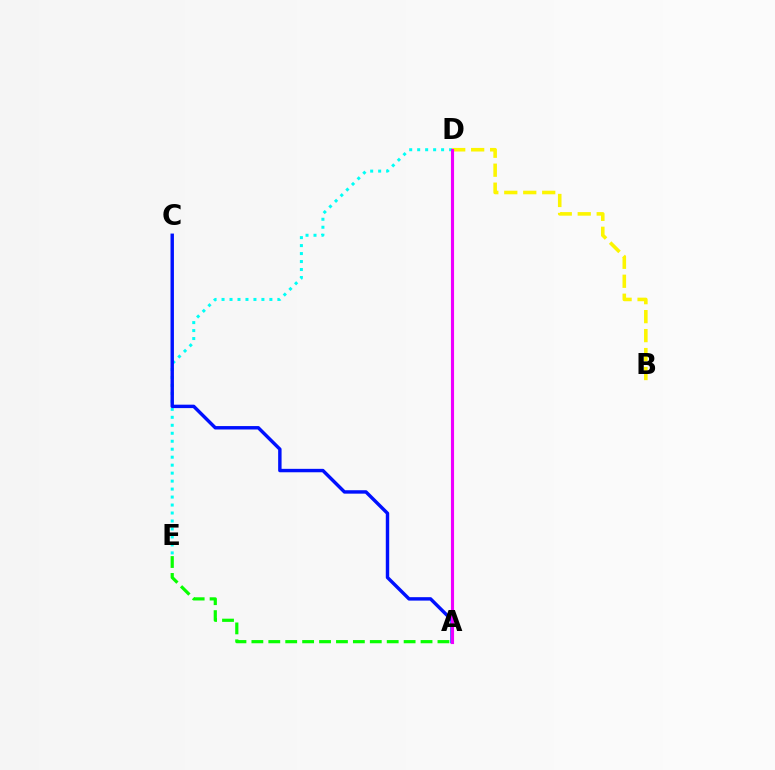{('B', 'D'): [{'color': '#fcf500', 'line_style': 'dashed', 'thickness': 2.58}], ('A', 'E'): [{'color': '#08ff00', 'line_style': 'dashed', 'thickness': 2.3}], ('D', 'E'): [{'color': '#00fff6', 'line_style': 'dotted', 'thickness': 2.17}], ('A', 'C'): [{'color': '#0010ff', 'line_style': 'solid', 'thickness': 2.47}], ('A', 'D'): [{'color': '#ff0000', 'line_style': 'dotted', 'thickness': 2.07}, {'color': '#ee00ff', 'line_style': 'solid', 'thickness': 2.24}]}